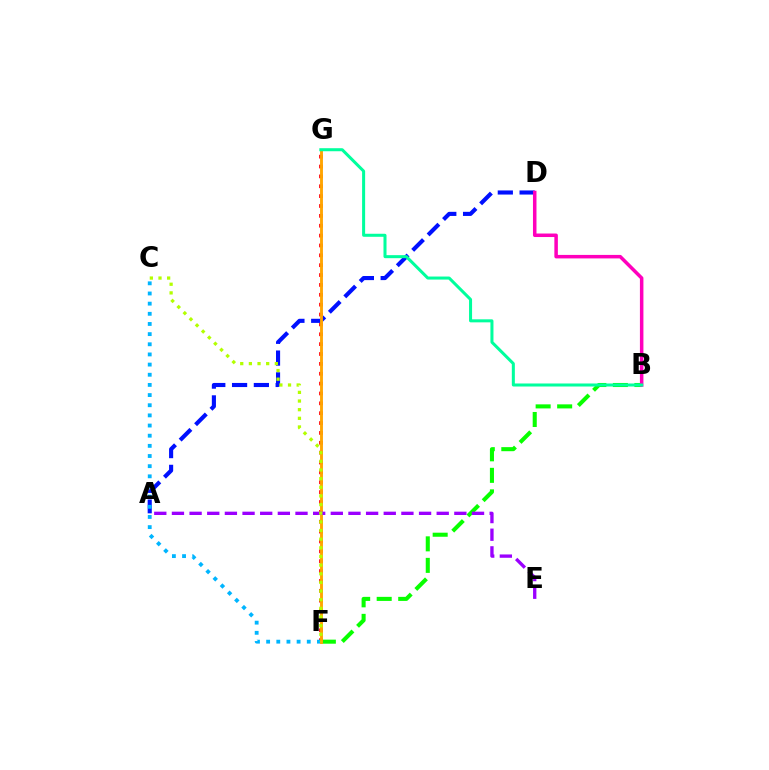{('B', 'F'): [{'color': '#08ff00', 'line_style': 'dashed', 'thickness': 2.92}], ('F', 'G'): [{'color': '#ff0000', 'line_style': 'dotted', 'thickness': 2.68}, {'color': '#ffa500', 'line_style': 'solid', 'thickness': 2.07}], ('A', 'D'): [{'color': '#0010ff', 'line_style': 'dashed', 'thickness': 2.96}], ('B', 'D'): [{'color': '#ff00bd', 'line_style': 'solid', 'thickness': 2.52}], ('C', 'F'): [{'color': '#00b5ff', 'line_style': 'dotted', 'thickness': 2.76}, {'color': '#b3ff00', 'line_style': 'dotted', 'thickness': 2.35}], ('B', 'G'): [{'color': '#00ff9d', 'line_style': 'solid', 'thickness': 2.18}], ('A', 'E'): [{'color': '#9b00ff', 'line_style': 'dashed', 'thickness': 2.4}]}